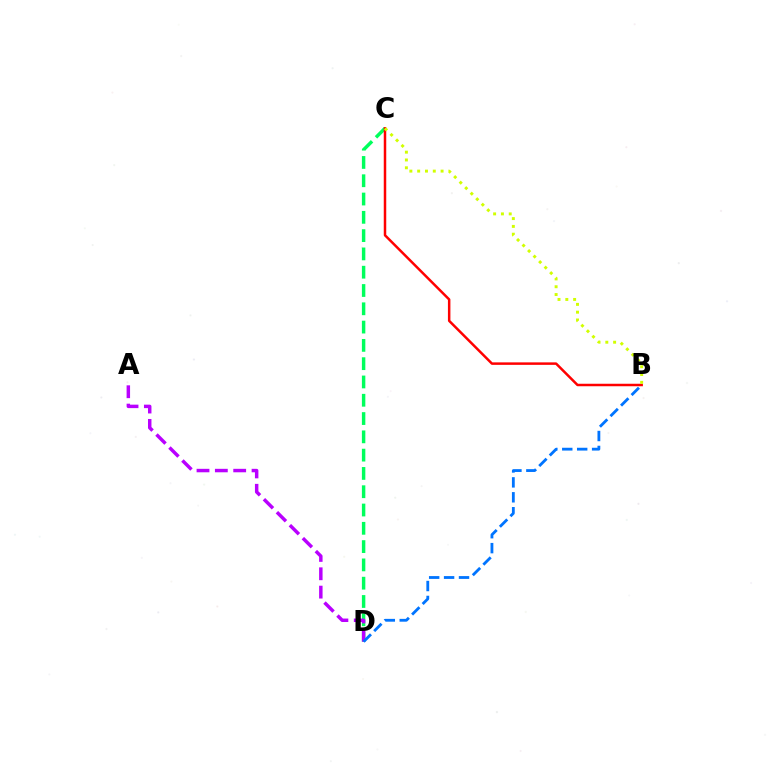{('C', 'D'): [{'color': '#00ff5c', 'line_style': 'dashed', 'thickness': 2.49}], ('A', 'D'): [{'color': '#b900ff', 'line_style': 'dashed', 'thickness': 2.49}], ('B', 'D'): [{'color': '#0074ff', 'line_style': 'dashed', 'thickness': 2.03}], ('B', 'C'): [{'color': '#ff0000', 'line_style': 'solid', 'thickness': 1.79}, {'color': '#d1ff00', 'line_style': 'dotted', 'thickness': 2.12}]}